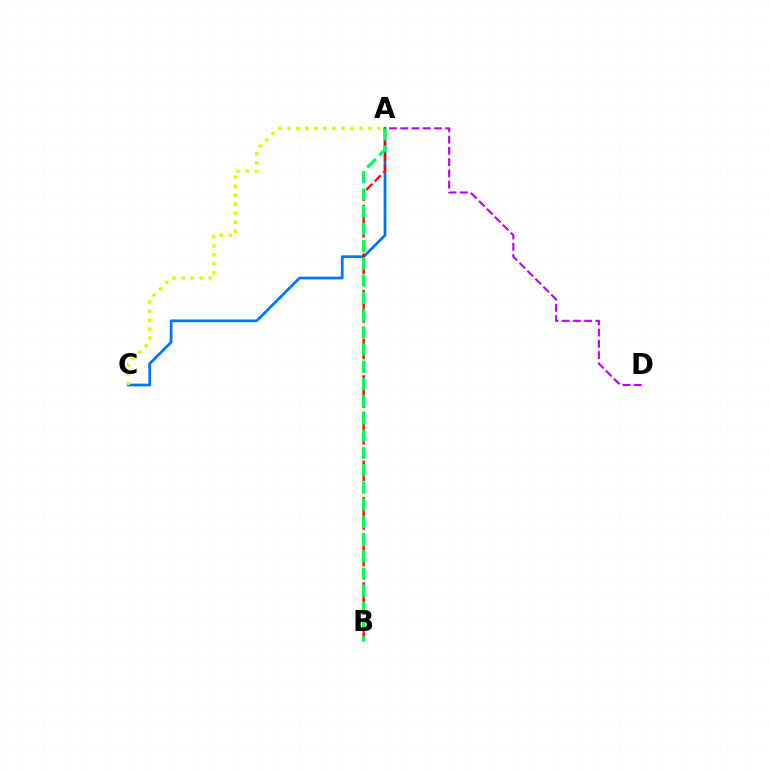{('A', 'C'): [{'color': '#0074ff', 'line_style': 'solid', 'thickness': 1.96}, {'color': '#d1ff00', 'line_style': 'dotted', 'thickness': 2.44}], ('A', 'B'): [{'color': '#ff0000', 'line_style': 'dashed', 'thickness': 1.65}, {'color': '#00ff5c', 'line_style': 'dashed', 'thickness': 2.34}], ('A', 'D'): [{'color': '#b900ff', 'line_style': 'dashed', 'thickness': 1.53}]}